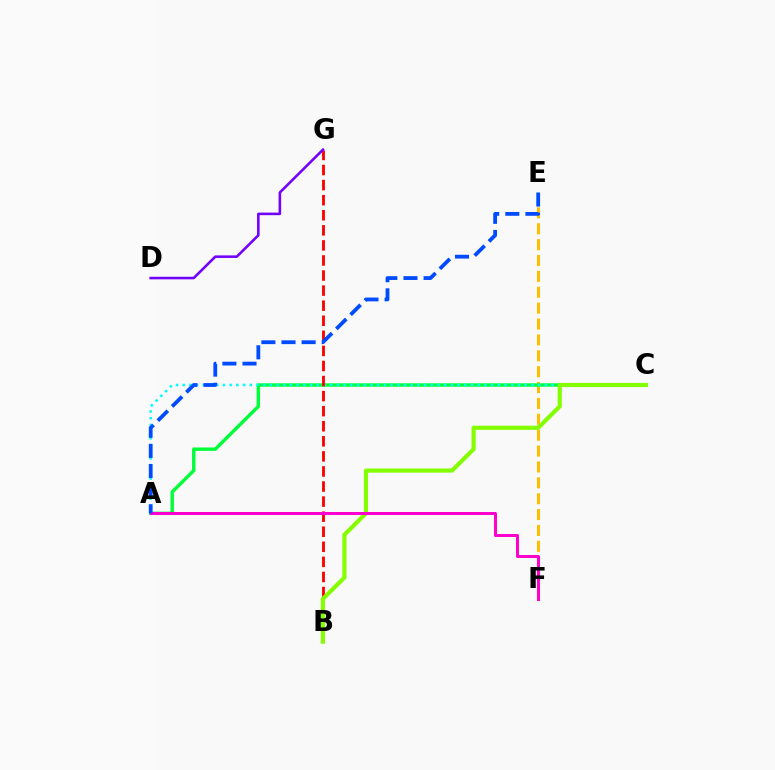{('E', 'F'): [{'color': '#ffbd00', 'line_style': 'dashed', 'thickness': 2.16}], ('A', 'C'): [{'color': '#00ff39', 'line_style': 'solid', 'thickness': 2.45}, {'color': '#00fff6', 'line_style': 'dotted', 'thickness': 1.82}], ('B', 'G'): [{'color': '#ff0000', 'line_style': 'dashed', 'thickness': 2.05}], ('B', 'C'): [{'color': '#84ff00', 'line_style': 'solid', 'thickness': 3.0}], ('A', 'F'): [{'color': '#ff00cf', 'line_style': 'solid', 'thickness': 2.17}], ('D', 'G'): [{'color': '#7200ff', 'line_style': 'solid', 'thickness': 1.85}], ('A', 'E'): [{'color': '#004bff', 'line_style': 'dashed', 'thickness': 2.73}]}